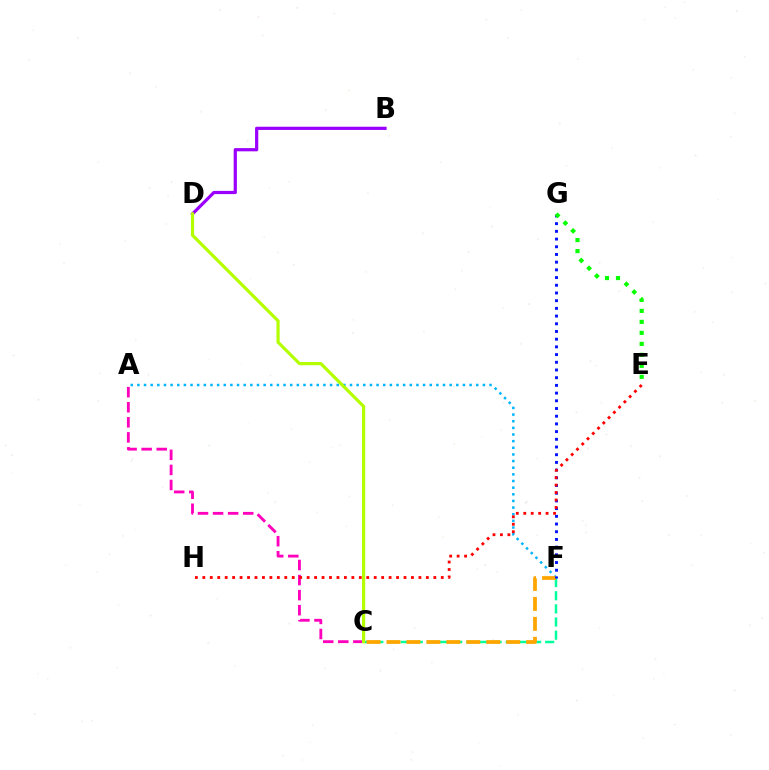{('C', 'F'): [{'color': '#00ff9d', 'line_style': 'dashed', 'thickness': 1.79}, {'color': '#ffa500', 'line_style': 'dashed', 'thickness': 2.71}], ('A', 'F'): [{'color': '#00b5ff', 'line_style': 'dotted', 'thickness': 1.81}], ('A', 'C'): [{'color': '#ff00bd', 'line_style': 'dashed', 'thickness': 2.05}], ('B', 'D'): [{'color': '#9b00ff', 'line_style': 'solid', 'thickness': 2.31}], ('C', 'D'): [{'color': '#b3ff00', 'line_style': 'solid', 'thickness': 2.29}], ('F', 'G'): [{'color': '#0010ff', 'line_style': 'dotted', 'thickness': 2.09}], ('E', 'H'): [{'color': '#ff0000', 'line_style': 'dotted', 'thickness': 2.02}], ('E', 'G'): [{'color': '#08ff00', 'line_style': 'dotted', 'thickness': 2.99}]}